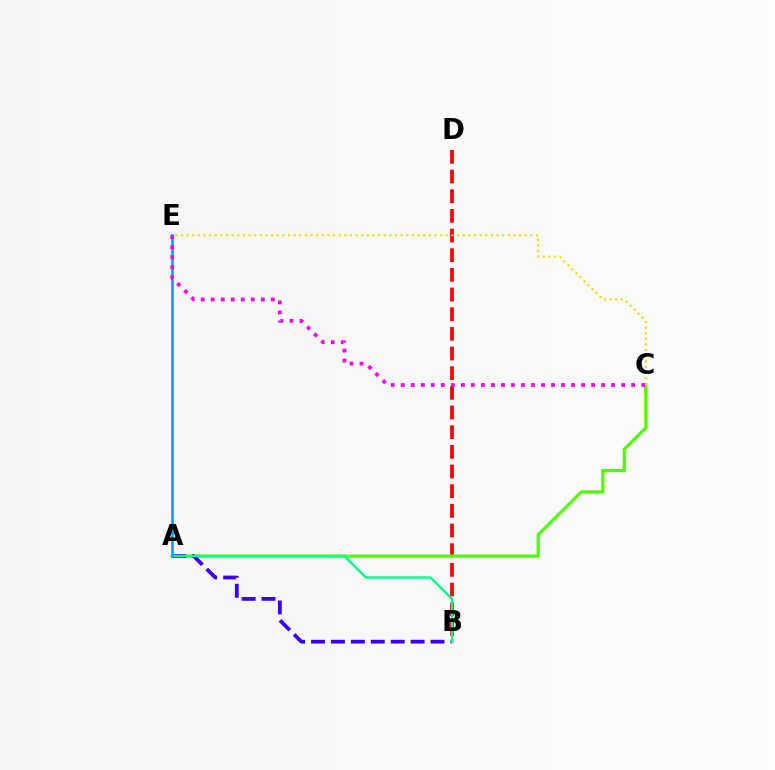{('B', 'D'): [{'color': '#ff0000', 'line_style': 'dashed', 'thickness': 2.67}], ('A', 'C'): [{'color': '#4fff00', 'line_style': 'solid', 'thickness': 2.31}], ('A', 'B'): [{'color': '#3700ff', 'line_style': 'dashed', 'thickness': 2.71}, {'color': '#00ff86', 'line_style': 'solid', 'thickness': 1.72}], ('C', 'E'): [{'color': '#ffd500', 'line_style': 'dotted', 'thickness': 1.53}, {'color': '#ff00ed', 'line_style': 'dotted', 'thickness': 2.72}], ('A', 'E'): [{'color': '#009eff', 'line_style': 'solid', 'thickness': 1.86}]}